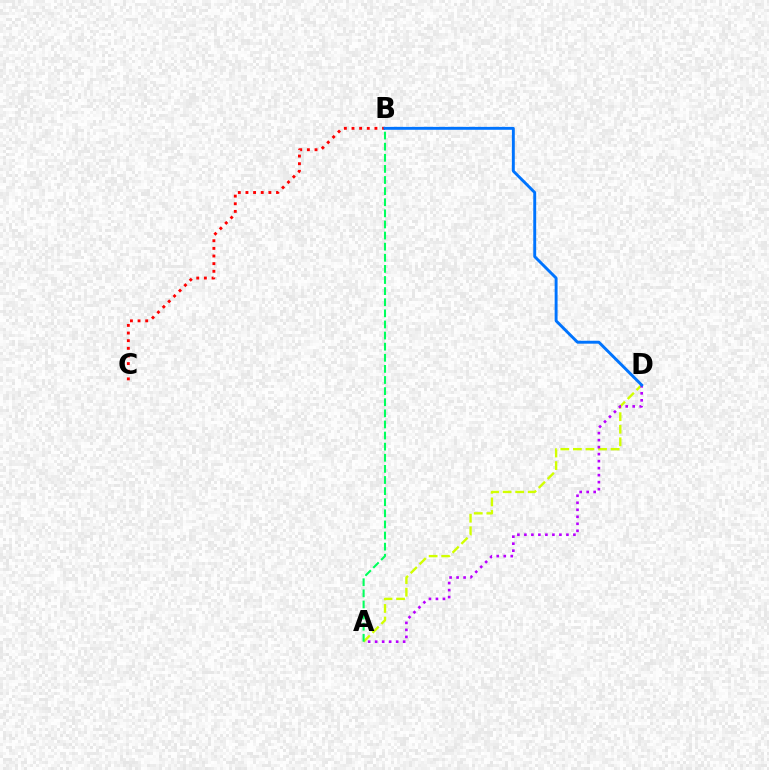{('A', 'D'): [{'color': '#d1ff00', 'line_style': 'dashed', 'thickness': 1.71}, {'color': '#b900ff', 'line_style': 'dotted', 'thickness': 1.9}], ('B', 'C'): [{'color': '#ff0000', 'line_style': 'dotted', 'thickness': 2.08}], ('B', 'D'): [{'color': '#0074ff', 'line_style': 'solid', 'thickness': 2.1}], ('A', 'B'): [{'color': '#00ff5c', 'line_style': 'dashed', 'thickness': 1.51}]}